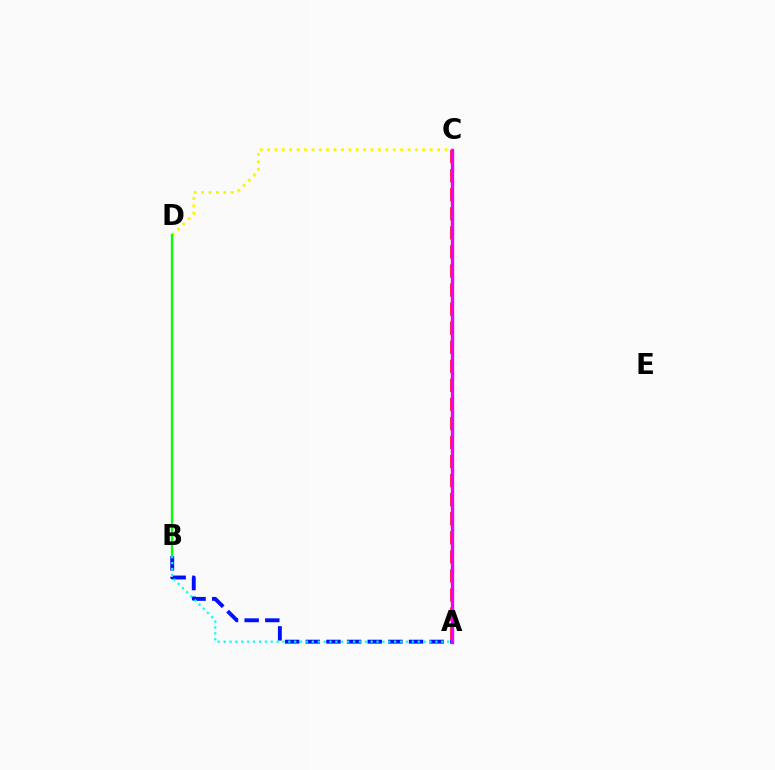{('A', 'C'): [{'color': '#ff0000', 'line_style': 'dashed', 'thickness': 2.59}, {'color': '#ee00ff', 'line_style': 'solid', 'thickness': 2.4}], ('C', 'D'): [{'color': '#fcf500', 'line_style': 'dotted', 'thickness': 2.01}], ('B', 'D'): [{'color': '#08ff00', 'line_style': 'solid', 'thickness': 1.69}], ('A', 'B'): [{'color': '#0010ff', 'line_style': 'dashed', 'thickness': 2.8}, {'color': '#00fff6', 'line_style': 'dotted', 'thickness': 1.6}]}